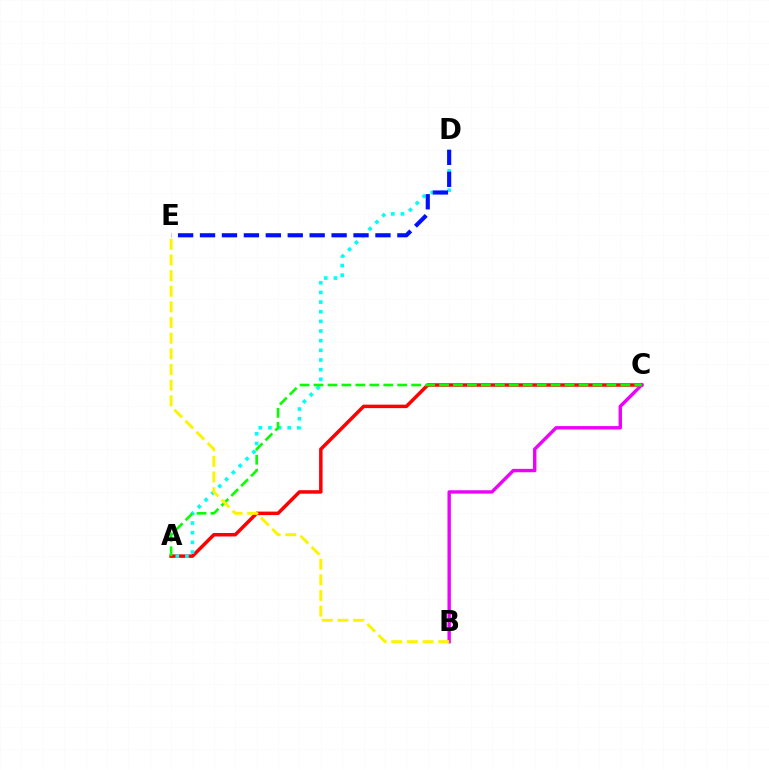{('A', 'C'): [{'color': '#ff0000', 'line_style': 'solid', 'thickness': 2.51}, {'color': '#08ff00', 'line_style': 'dashed', 'thickness': 1.89}], ('B', 'C'): [{'color': '#ee00ff', 'line_style': 'solid', 'thickness': 2.43}], ('A', 'D'): [{'color': '#00fff6', 'line_style': 'dotted', 'thickness': 2.62}], ('D', 'E'): [{'color': '#0010ff', 'line_style': 'dashed', 'thickness': 2.98}], ('B', 'E'): [{'color': '#fcf500', 'line_style': 'dashed', 'thickness': 2.13}]}